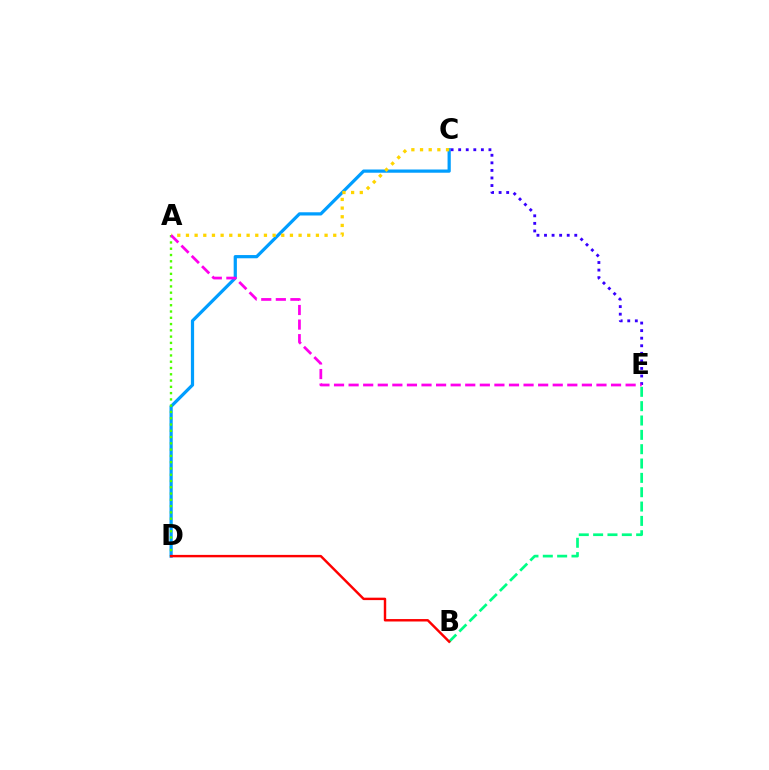{('C', 'D'): [{'color': '#009eff', 'line_style': 'solid', 'thickness': 2.32}], ('B', 'E'): [{'color': '#00ff86', 'line_style': 'dashed', 'thickness': 1.95}], ('A', 'C'): [{'color': '#ffd500', 'line_style': 'dotted', 'thickness': 2.35}], ('A', 'D'): [{'color': '#4fff00', 'line_style': 'dotted', 'thickness': 1.71}], ('C', 'E'): [{'color': '#3700ff', 'line_style': 'dotted', 'thickness': 2.06}], ('A', 'E'): [{'color': '#ff00ed', 'line_style': 'dashed', 'thickness': 1.98}], ('B', 'D'): [{'color': '#ff0000', 'line_style': 'solid', 'thickness': 1.75}]}